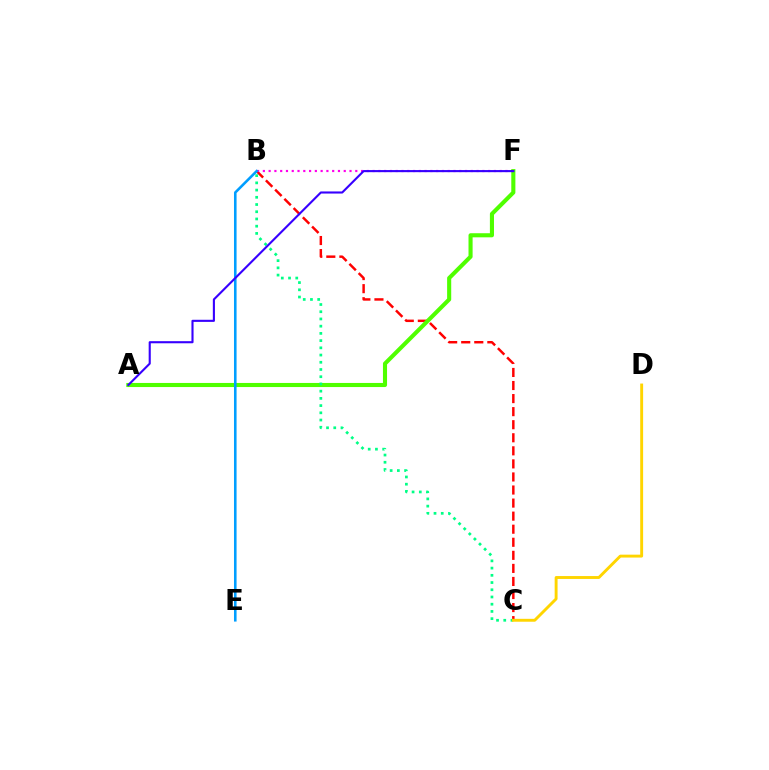{('B', 'C'): [{'color': '#ff0000', 'line_style': 'dashed', 'thickness': 1.77}, {'color': '#00ff86', 'line_style': 'dotted', 'thickness': 1.96}], ('A', 'F'): [{'color': '#4fff00', 'line_style': 'solid', 'thickness': 2.95}, {'color': '#3700ff', 'line_style': 'solid', 'thickness': 1.52}], ('C', 'D'): [{'color': '#ffd500', 'line_style': 'solid', 'thickness': 2.09}], ('B', 'F'): [{'color': '#ff00ed', 'line_style': 'dotted', 'thickness': 1.57}], ('B', 'E'): [{'color': '#009eff', 'line_style': 'solid', 'thickness': 1.86}]}